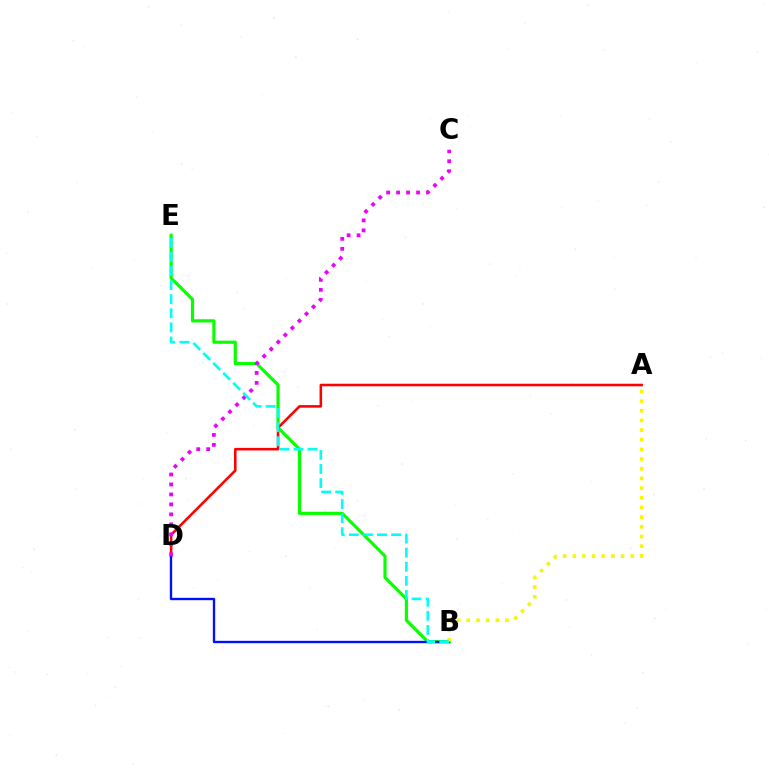{('B', 'E'): [{'color': '#08ff00', 'line_style': 'solid', 'thickness': 2.28}, {'color': '#00fff6', 'line_style': 'dashed', 'thickness': 1.92}], ('A', 'D'): [{'color': '#ff0000', 'line_style': 'solid', 'thickness': 1.85}], ('B', 'D'): [{'color': '#0010ff', 'line_style': 'solid', 'thickness': 1.69}], ('A', 'B'): [{'color': '#fcf500', 'line_style': 'dotted', 'thickness': 2.63}], ('C', 'D'): [{'color': '#ee00ff', 'line_style': 'dotted', 'thickness': 2.71}]}